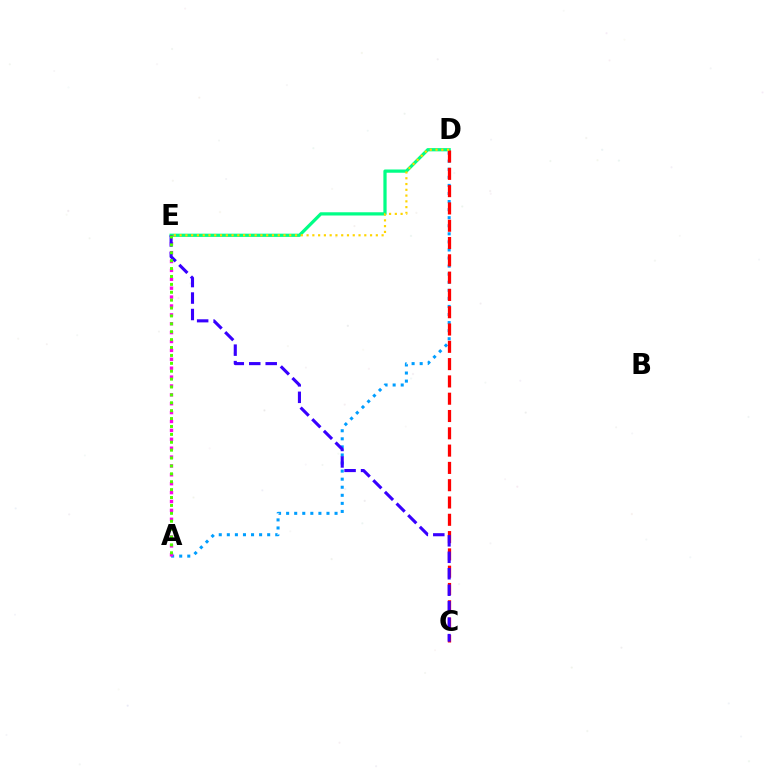{('D', 'E'): [{'color': '#00ff86', 'line_style': 'solid', 'thickness': 2.33}, {'color': '#ffd500', 'line_style': 'dotted', 'thickness': 1.57}], ('A', 'D'): [{'color': '#009eff', 'line_style': 'dotted', 'thickness': 2.19}], ('C', 'D'): [{'color': '#ff0000', 'line_style': 'dashed', 'thickness': 2.35}], ('A', 'E'): [{'color': '#ff00ed', 'line_style': 'dotted', 'thickness': 2.41}, {'color': '#4fff00', 'line_style': 'dotted', 'thickness': 2.15}], ('C', 'E'): [{'color': '#3700ff', 'line_style': 'dashed', 'thickness': 2.24}]}